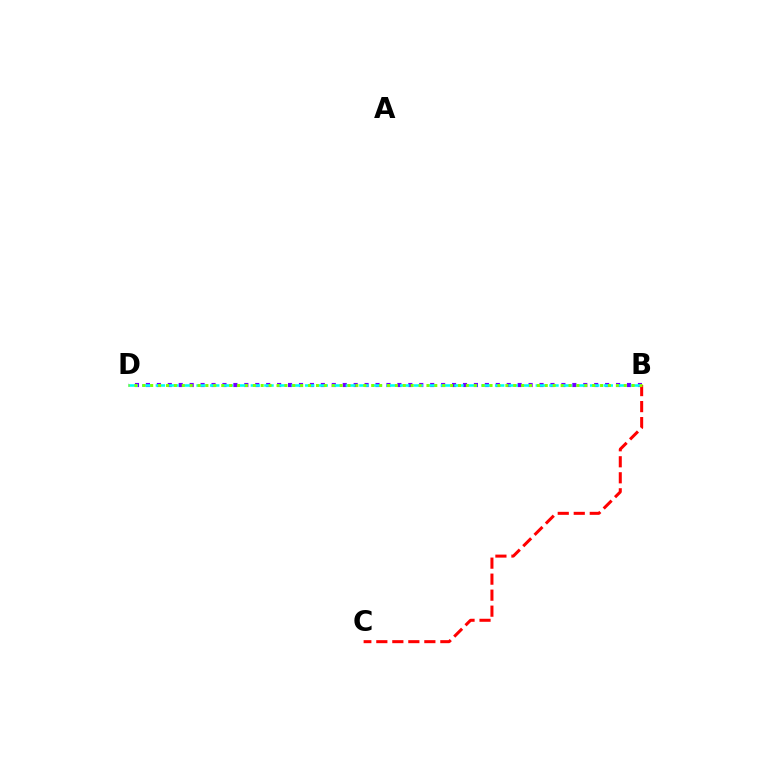{('B', 'D'): [{'color': '#7200ff', 'line_style': 'dotted', 'thickness': 2.97}, {'color': '#00fff6', 'line_style': 'dashed', 'thickness': 1.84}, {'color': '#84ff00', 'line_style': 'dotted', 'thickness': 2.14}], ('B', 'C'): [{'color': '#ff0000', 'line_style': 'dashed', 'thickness': 2.17}]}